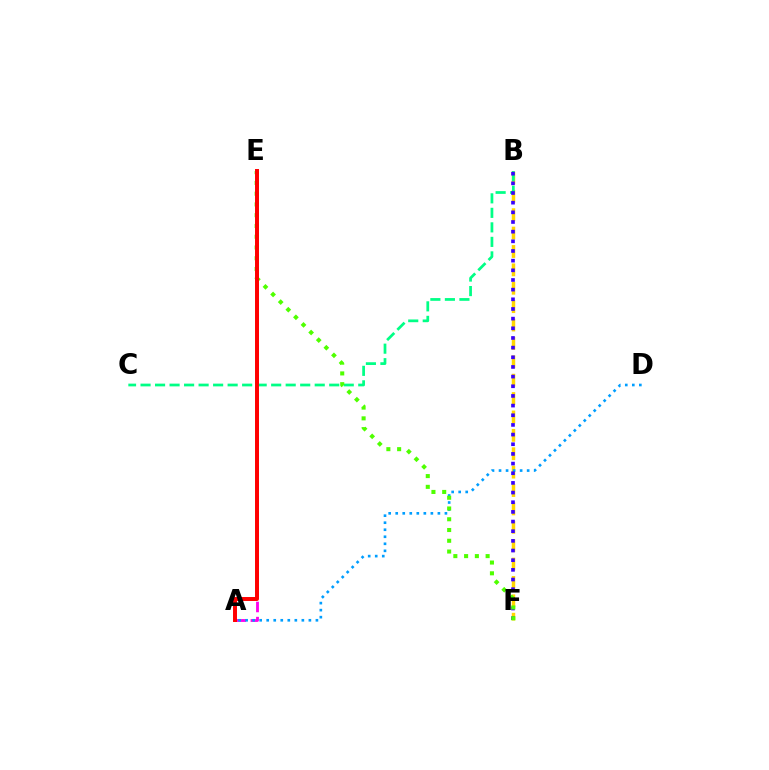{('B', 'F'): [{'color': '#ffd500', 'line_style': 'dashed', 'thickness': 2.5}, {'color': '#3700ff', 'line_style': 'dotted', 'thickness': 2.63}], ('A', 'E'): [{'color': '#ff00ed', 'line_style': 'dashed', 'thickness': 2.05}, {'color': '#ff0000', 'line_style': 'solid', 'thickness': 2.85}], ('B', 'C'): [{'color': '#00ff86', 'line_style': 'dashed', 'thickness': 1.97}], ('A', 'D'): [{'color': '#009eff', 'line_style': 'dotted', 'thickness': 1.91}], ('E', 'F'): [{'color': '#4fff00', 'line_style': 'dotted', 'thickness': 2.92}]}